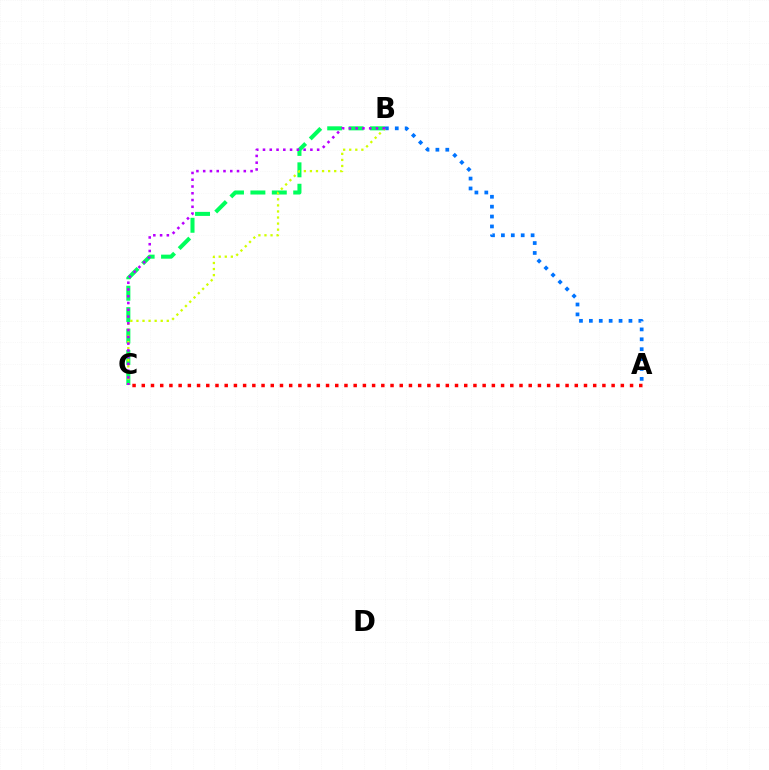{('A', 'B'): [{'color': '#0074ff', 'line_style': 'dotted', 'thickness': 2.69}], ('B', 'C'): [{'color': '#00ff5c', 'line_style': 'dashed', 'thickness': 2.91}, {'color': '#d1ff00', 'line_style': 'dotted', 'thickness': 1.65}, {'color': '#b900ff', 'line_style': 'dotted', 'thickness': 1.84}], ('A', 'C'): [{'color': '#ff0000', 'line_style': 'dotted', 'thickness': 2.5}]}